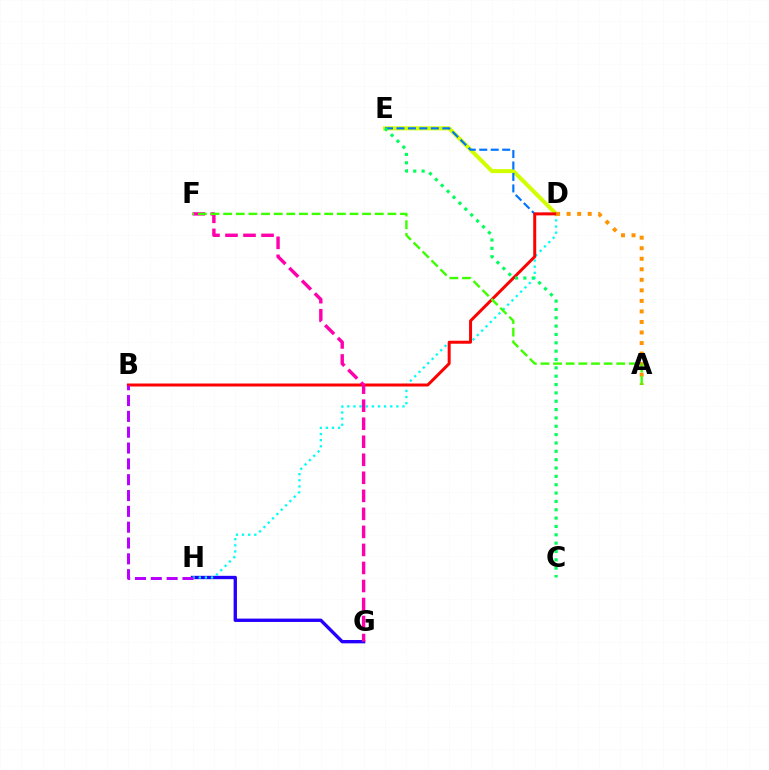{('G', 'H'): [{'color': '#2500ff', 'line_style': 'solid', 'thickness': 2.41}], ('D', 'E'): [{'color': '#d1ff00', 'line_style': 'solid', 'thickness': 2.91}, {'color': '#0074ff', 'line_style': 'dashed', 'thickness': 1.56}], ('D', 'H'): [{'color': '#00fff6', 'line_style': 'dotted', 'thickness': 1.66}], ('B', 'D'): [{'color': '#ff0000', 'line_style': 'solid', 'thickness': 2.14}], ('F', 'G'): [{'color': '#ff00ac', 'line_style': 'dashed', 'thickness': 2.45}], ('A', 'D'): [{'color': '#ff9400', 'line_style': 'dotted', 'thickness': 2.86}], ('B', 'H'): [{'color': '#b900ff', 'line_style': 'dashed', 'thickness': 2.15}], ('A', 'F'): [{'color': '#3dff00', 'line_style': 'dashed', 'thickness': 1.72}], ('C', 'E'): [{'color': '#00ff5c', 'line_style': 'dotted', 'thickness': 2.27}]}